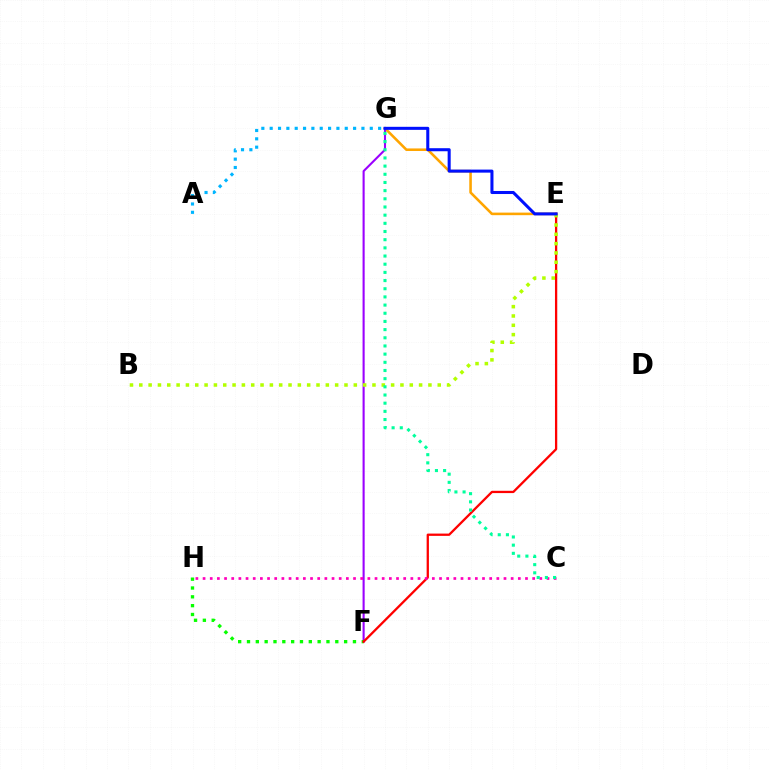{('E', 'G'): [{'color': '#ffa500', 'line_style': 'solid', 'thickness': 1.85}, {'color': '#0010ff', 'line_style': 'solid', 'thickness': 2.19}], ('F', 'G'): [{'color': '#9b00ff', 'line_style': 'solid', 'thickness': 1.51}], ('F', 'H'): [{'color': '#08ff00', 'line_style': 'dotted', 'thickness': 2.4}], ('E', 'F'): [{'color': '#ff0000', 'line_style': 'solid', 'thickness': 1.65}], ('B', 'E'): [{'color': '#b3ff00', 'line_style': 'dotted', 'thickness': 2.53}], ('C', 'H'): [{'color': '#ff00bd', 'line_style': 'dotted', 'thickness': 1.95}], ('A', 'G'): [{'color': '#00b5ff', 'line_style': 'dotted', 'thickness': 2.27}], ('C', 'G'): [{'color': '#00ff9d', 'line_style': 'dotted', 'thickness': 2.22}]}